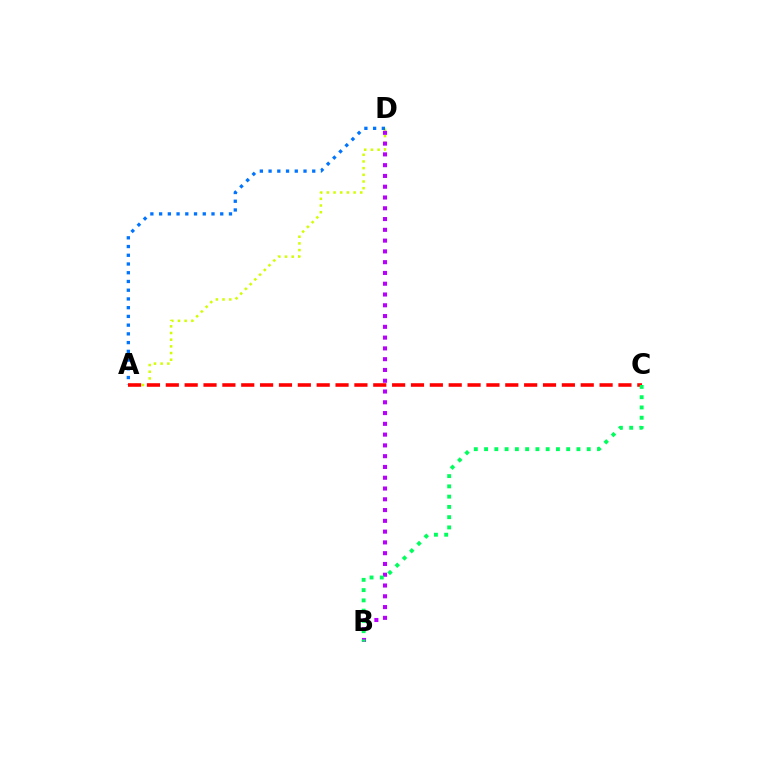{('A', 'D'): [{'color': '#d1ff00', 'line_style': 'dotted', 'thickness': 1.81}, {'color': '#0074ff', 'line_style': 'dotted', 'thickness': 2.37}], ('B', 'D'): [{'color': '#b900ff', 'line_style': 'dotted', 'thickness': 2.93}], ('A', 'C'): [{'color': '#ff0000', 'line_style': 'dashed', 'thickness': 2.56}], ('B', 'C'): [{'color': '#00ff5c', 'line_style': 'dotted', 'thickness': 2.79}]}